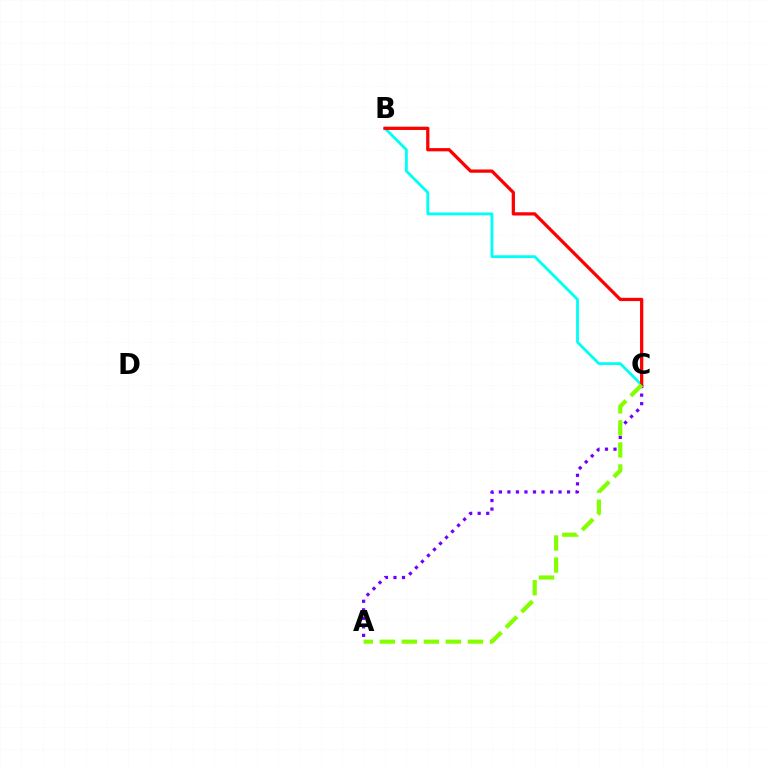{('B', 'C'): [{'color': '#00fff6', 'line_style': 'solid', 'thickness': 2.04}, {'color': '#ff0000', 'line_style': 'solid', 'thickness': 2.34}], ('A', 'C'): [{'color': '#7200ff', 'line_style': 'dotted', 'thickness': 2.32}, {'color': '#84ff00', 'line_style': 'dashed', 'thickness': 2.99}]}